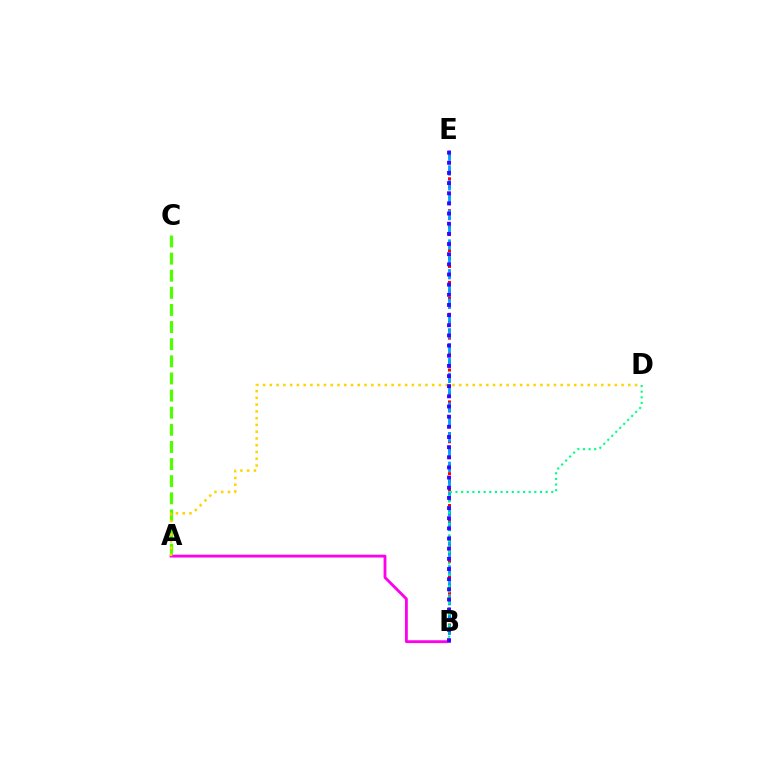{('A', 'C'): [{'color': '#4fff00', 'line_style': 'dashed', 'thickness': 2.33}], ('A', 'B'): [{'color': '#ff00ed', 'line_style': 'solid', 'thickness': 2.04}], ('B', 'E'): [{'color': '#ff0000', 'line_style': 'dotted', 'thickness': 2.17}, {'color': '#009eff', 'line_style': 'dashed', 'thickness': 2.01}, {'color': '#3700ff', 'line_style': 'dotted', 'thickness': 2.76}], ('B', 'D'): [{'color': '#00ff86', 'line_style': 'dotted', 'thickness': 1.53}], ('A', 'D'): [{'color': '#ffd500', 'line_style': 'dotted', 'thickness': 1.84}]}